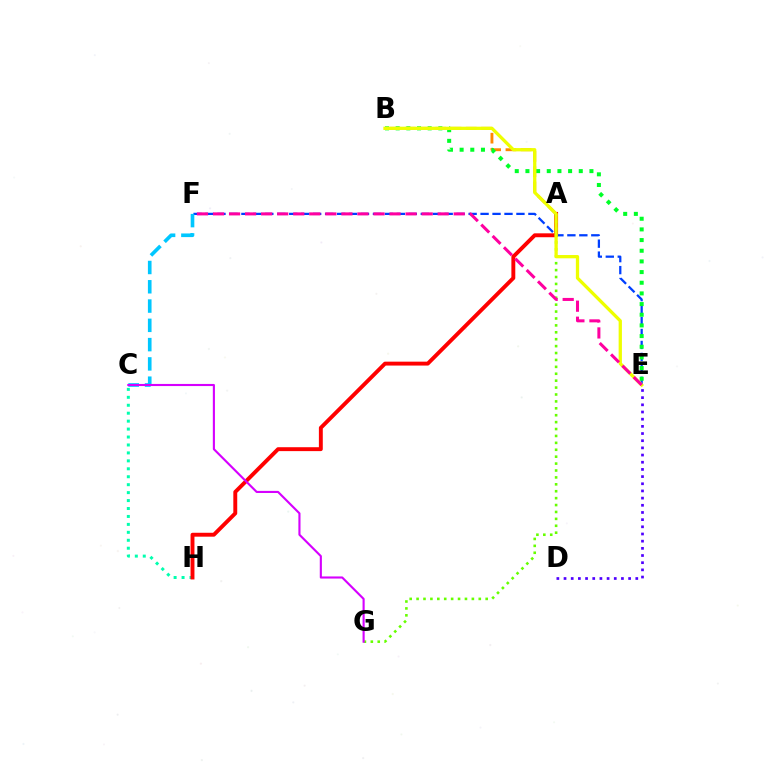{('C', 'H'): [{'color': '#00ffaf', 'line_style': 'dotted', 'thickness': 2.16}], ('E', 'F'): [{'color': '#003fff', 'line_style': 'dashed', 'thickness': 1.62}, {'color': '#ff00a0', 'line_style': 'dashed', 'thickness': 2.18}], ('C', 'F'): [{'color': '#00c7ff', 'line_style': 'dashed', 'thickness': 2.62}], ('A', 'B'): [{'color': '#ff8800', 'line_style': 'dashed', 'thickness': 2.07}], ('A', 'H'): [{'color': '#ff0000', 'line_style': 'solid', 'thickness': 2.81}], ('B', 'E'): [{'color': '#00ff27', 'line_style': 'dotted', 'thickness': 2.9}, {'color': '#eeff00', 'line_style': 'solid', 'thickness': 2.36}], ('A', 'G'): [{'color': '#66ff00', 'line_style': 'dotted', 'thickness': 1.88}], ('D', 'E'): [{'color': '#4f00ff', 'line_style': 'dotted', 'thickness': 1.95}], ('C', 'G'): [{'color': '#d600ff', 'line_style': 'solid', 'thickness': 1.53}]}